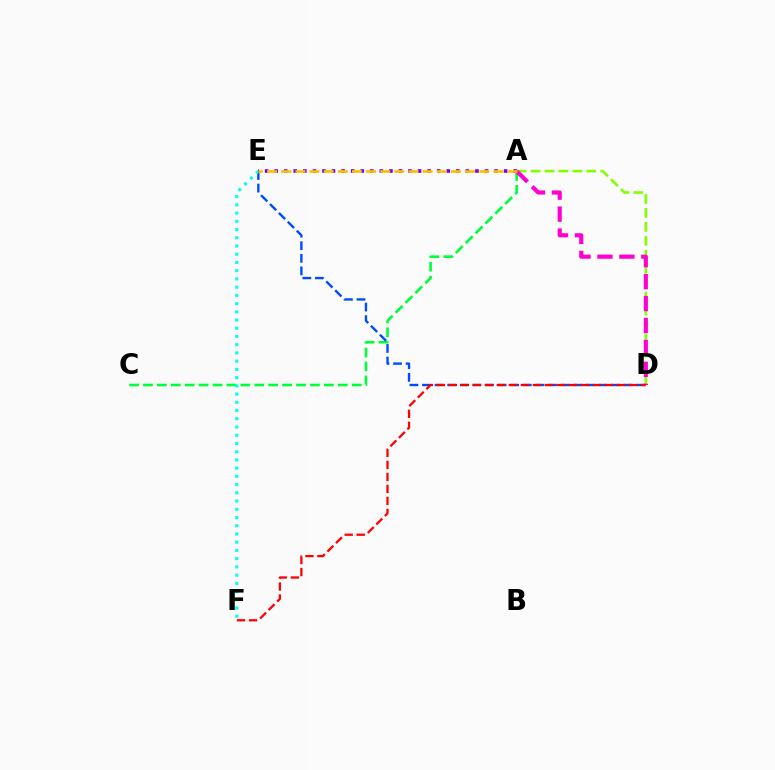{('A', 'C'): [{'color': '#00ff39', 'line_style': 'dashed', 'thickness': 1.89}], ('D', 'E'): [{'color': '#004bff', 'line_style': 'dashed', 'thickness': 1.71}], ('A', 'D'): [{'color': '#84ff00', 'line_style': 'dashed', 'thickness': 1.9}, {'color': '#ff00cf', 'line_style': 'dashed', 'thickness': 2.98}], ('E', 'F'): [{'color': '#00fff6', 'line_style': 'dotted', 'thickness': 2.24}], ('A', 'E'): [{'color': '#7200ff', 'line_style': 'dotted', 'thickness': 2.6}, {'color': '#ffbd00', 'line_style': 'dashed', 'thickness': 1.92}], ('D', 'F'): [{'color': '#ff0000', 'line_style': 'dashed', 'thickness': 1.63}]}